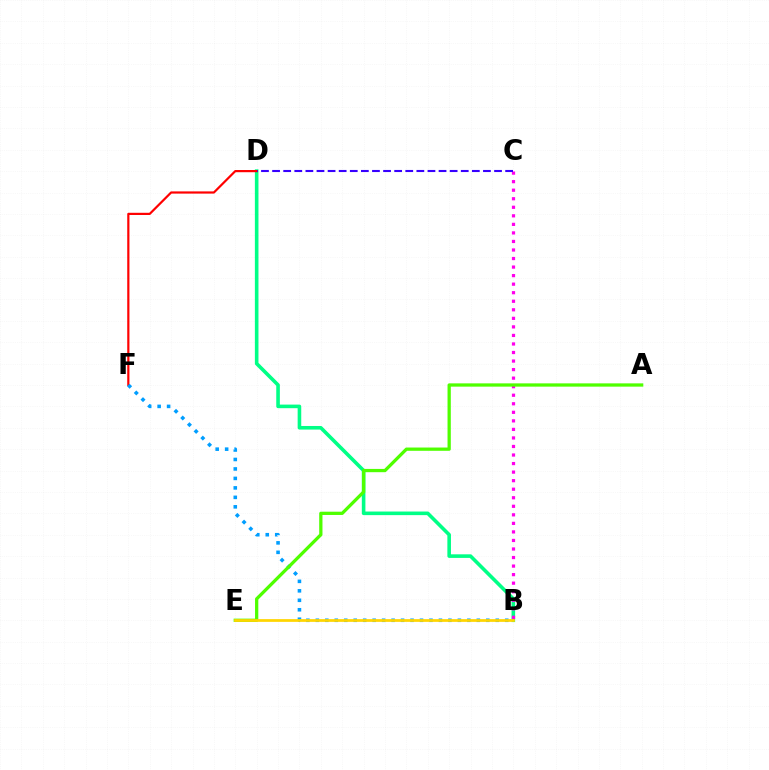{('B', 'D'): [{'color': '#00ff86', 'line_style': 'solid', 'thickness': 2.59}], ('D', 'F'): [{'color': '#ff0000', 'line_style': 'solid', 'thickness': 1.58}], ('B', 'C'): [{'color': '#ff00ed', 'line_style': 'dotted', 'thickness': 2.32}], ('B', 'F'): [{'color': '#009eff', 'line_style': 'dotted', 'thickness': 2.57}], ('C', 'D'): [{'color': '#3700ff', 'line_style': 'dashed', 'thickness': 1.51}], ('A', 'E'): [{'color': '#4fff00', 'line_style': 'solid', 'thickness': 2.35}], ('B', 'E'): [{'color': '#ffd500', 'line_style': 'solid', 'thickness': 1.97}]}